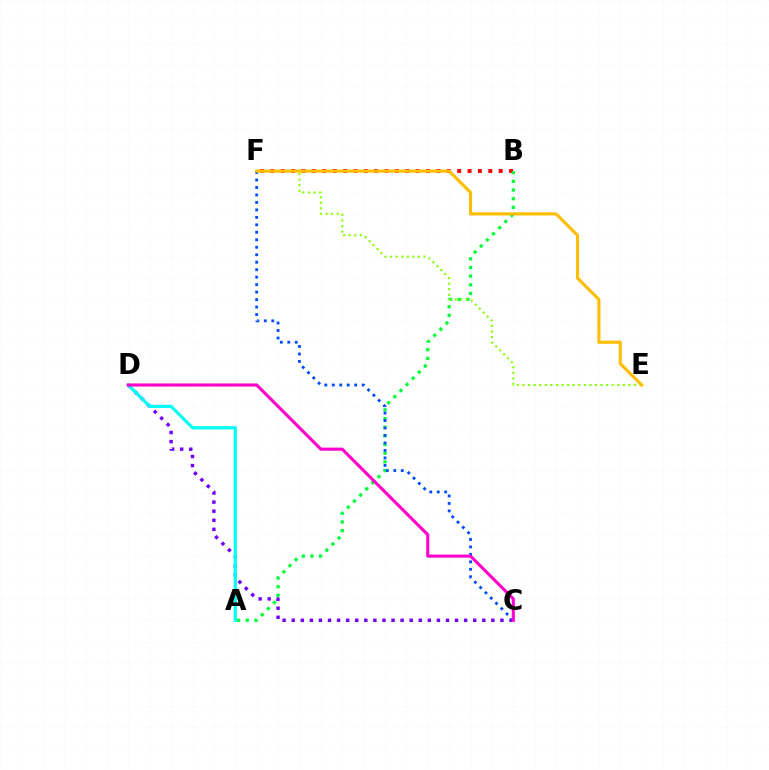{('B', 'F'): [{'color': '#ff0000', 'line_style': 'dotted', 'thickness': 2.82}], ('C', 'D'): [{'color': '#7200ff', 'line_style': 'dotted', 'thickness': 2.47}, {'color': '#ff00cf', 'line_style': 'solid', 'thickness': 2.24}], ('A', 'B'): [{'color': '#00ff39', 'line_style': 'dotted', 'thickness': 2.35}], ('E', 'F'): [{'color': '#84ff00', 'line_style': 'dotted', 'thickness': 1.52}, {'color': '#ffbd00', 'line_style': 'solid', 'thickness': 2.24}], ('C', 'F'): [{'color': '#004bff', 'line_style': 'dotted', 'thickness': 2.03}], ('A', 'D'): [{'color': '#00fff6', 'line_style': 'solid', 'thickness': 2.29}]}